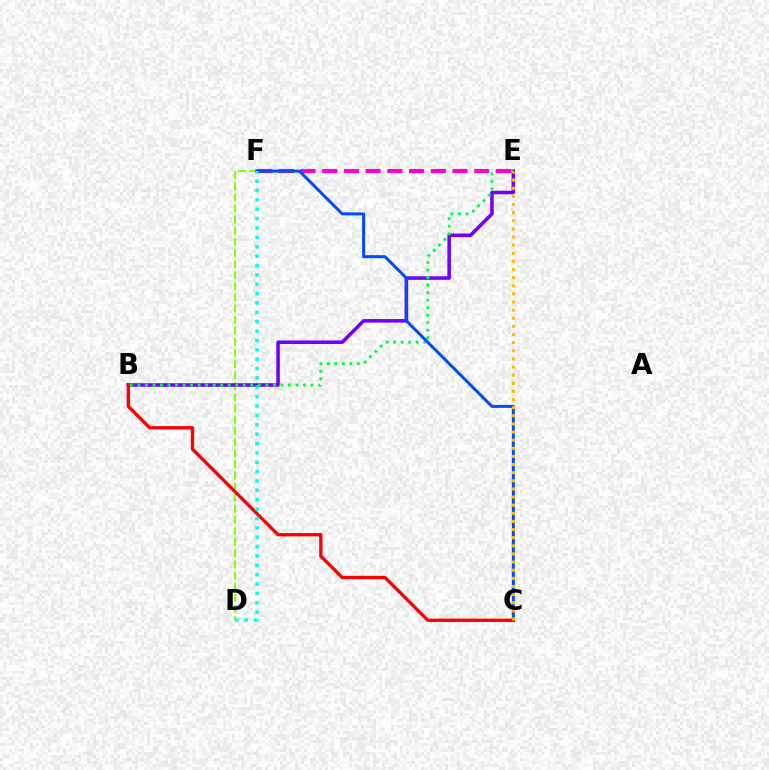{('D', 'F'): [{'color': '#84ff00', 'line_style': 'dashed', 'thickness': 1.51}, {'color': '#00fff6', 'line_style': 'dotted', 'thickness': 2.55}], ('B', 'E'): [{'color': '#7200ff', 'line_style': 'solid', 'thickness': 2.57}, {'color': '#00ff39', 'line_style': 'dotted', 'thickness': 2.04}], ('E', 'F'): [{'color': '#ff00cf', 'line_style': 'dashed', 'thickness': 2.95}], ('C', 'F'): [{'color': '#004bff', 'line_style': 'solid', 'thickness': 2.16}], ('B', 'C'): [{'color': '#ff0000', 'line_style': 'solid', 'thickness': 2.42}], ('C', 'E'): [{'color': '#ffbd00', 'line_style': 'dotted', 'thickness': 2.21}]}